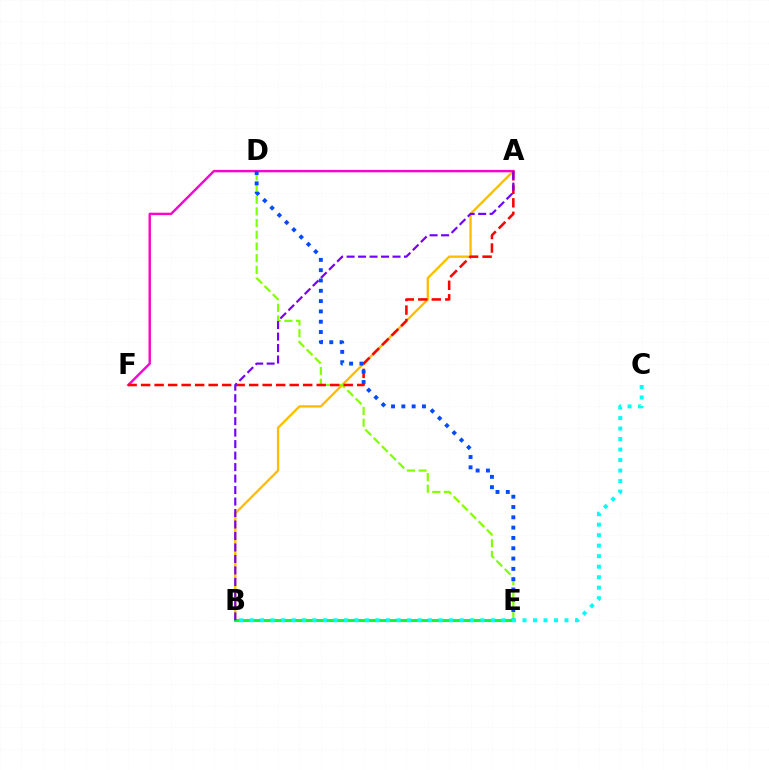{('A', 'B'): [{'color': '#ffbd00', 'line_style': 'solid', 'thickness': 1.68}, {'color': '#7200ff', 'line_style': 'dashed', 'thickness': 1.56}], ('D', 'E'): [{'color': '#84ff00', 'line_style': 'dashed', 'thickness': 1.59}, {'color': '#004bff', 'line_style': 'dotted', 'thickness': 2.8}], ('A', 'F'): [{'color': '#ff00cf', 'line_style': 'solid', 'thickness': 1.73}, {'color': '#ff0000', 'line_style': 'dashed', 'thickness': 1.83}], ('B', 'E'): [{'color': '#00ff39', 'line_style': 'solid', 'thickness': 2.11}], ('B', 'C'): [{'color': '#00fff6', 'line_style': 'dotted', 'thickness': 2.85}]}